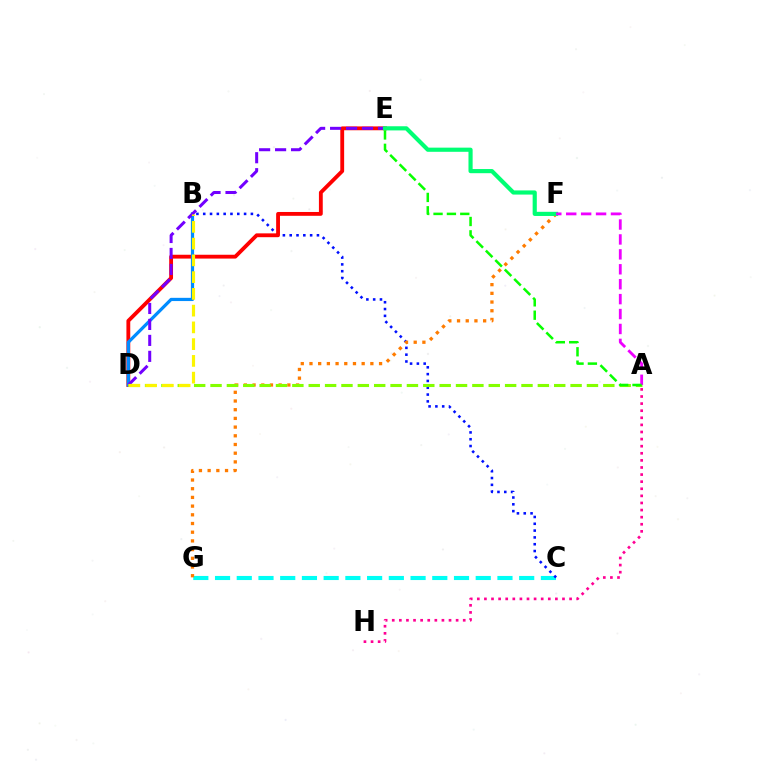{('C', 'G'): [{'color': '#00fff6', 'line_style': 'dashed', 'thickness': 2.95}], ('A', 'H'): [{'color': '#ff0094', 'line_style': 'dotted', 'thickness': 1.93}], ('B', 'C'): [{'color': '#0010ff', 'line_style': 'dotted', 'thickness': 1.85}], ('D', 'E'): [{'color': '#ff0000', 'line_style': 'solid', 'thickness': 2.76}, {'color': '#7200ff', 'line_style': 'dashed', 'thickness': 2.17}], ('F', 'G'): [{'color': '#ff7c00', 'line_style': 'dotted', 'thickness': 2.36}], ('B', 'D'): [{'color': '#008cff', 'line_style': 'solid', 'thickness': 2.32}, {'color': '#fcf500', 'line_style': 'dashed', 'thickness': 2.28}], ('A', 'D'): [{'color': '#84ff00', 'line_style': 'dashed', 'thickness': 2.22}], ('E', 'F'): [{'color': '#00ff74', 'line_style': 'solid', 'thickness': 2.99}], ('A', 'F'): [{'color': '#ee00ff', 'line_style': 'dashed', 'thickness': 2.03}], ('A', 'E'): [{'color': '#08ff00', 'line_style': 'dashed', 'thickness': 1.82}]}